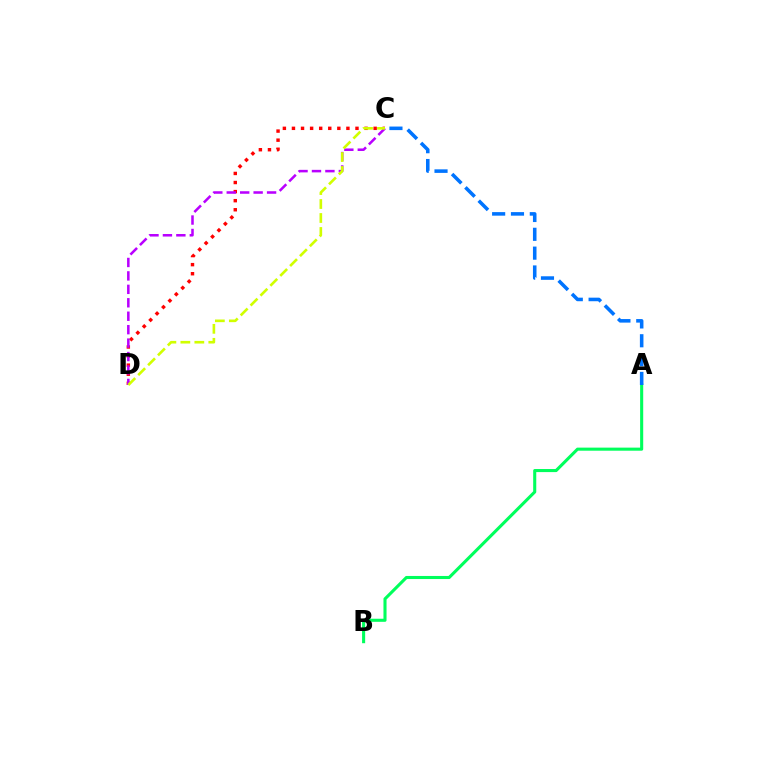{('A', 'B'): [{'color': '#00ff5c', 'line_style': 'solid', 'thickness': 2.22}], ('A', 'C'): [{'color': '#0074ff', 'line_style': 'dashed', 'thickness': 2.56}], ('C', 'D'): [{'color': '#ff0000', 'line_style': 'dotted', 'thickness': 2.47}, {'color': '#b900ff', 'line_style': 'dashed', 'thickness': 1.83}, {'color': '#d1ff00', 'line_style': 'dashed', 'thickness': 1.9}]}